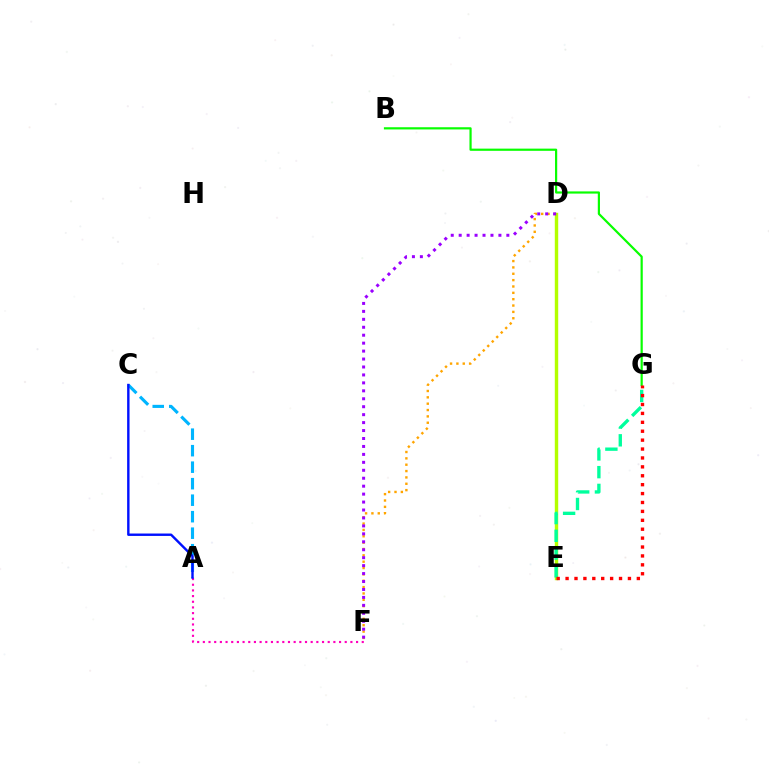{('D', 'E'): [{'color': '#b3ff00', 'line_style': 'solid', 'thickness': 2.46}], ('E', 'G'): [{'color': '#00ff9d', 'line_style': 'dashed', 'thickness': 2.41}, {'color': '#ff0000', 'line_style': 'dotted', 'thickness': 2.42}], ('A', 'C'): [{'color': '#00b5ff', 'line_style': 'dashed', 'thickness': 2.24}, {'color': '#0010ff', 'line_style': 'solid', 'thickness': 1.73}], ('A', 'F'): [{'color': '#ff00bd', 'line_style': 'dotted', 'thickness': 1.54}], ('D', 'F'): [{'color': '#ffa500', 'line_style': 'dotted', 'thickness': 1.73}, {'color': '#9b00ff', 'line_style': 'dotted', 'thickness': 2.16}], ('B', 'G'): [{'color': '#08ff00', 'line_style': 'solid', 'thickness': 1.58}]}